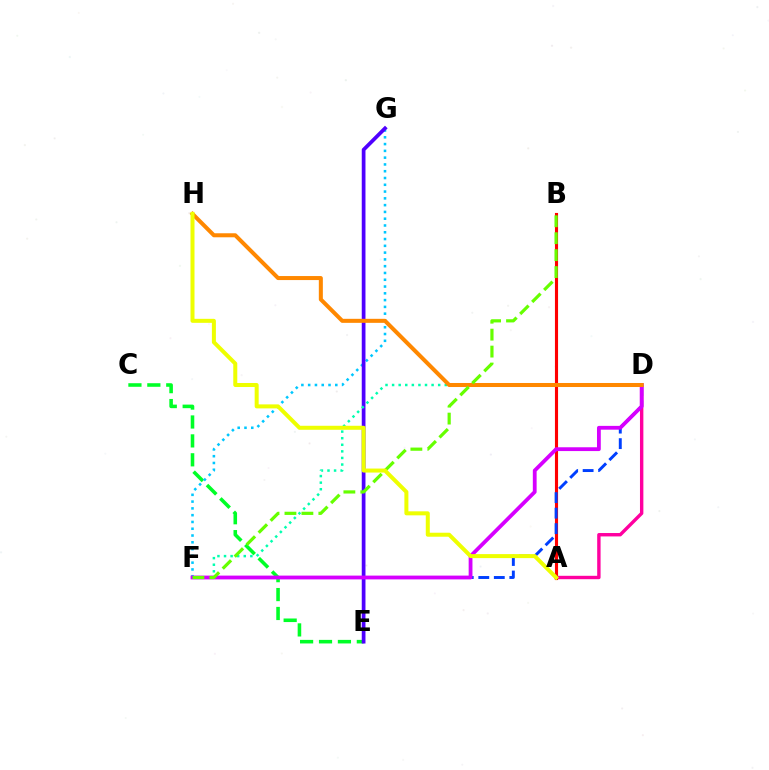{('C', 'E'): [{'color': '#00ff27', 'line_style': 'dashed', 'thickness': 2.57}], ('A', 'D'): [{'color': '#ff00a0', 'line_style': 'solid', 'thickness': 2.45}], ('A', 'B'): [{'color': '#ff0000', 'line_style': 'solid', 'thickness': 2.25}], ('F', 'G'): [{'color': '#00c7ff', 'line_style': 'dotted', 'thickness': 1.84}], ('E', 'G'): [{'color': '#4f00ff', 'line_style': 'solid', 'thickness': 2.68}], ('D', 'F'): [{'color': '#003fff', 'line_style': 'dashed', 'thickness': 2.11}, {'color': '#00ffaf', 'line_style': 'dotted', 'thickness': 1.79}, {'color': '#d600ff', 'line_style': 'solid', 'thickness': 2.74}], ('D', 'H'): [{'color': '#ff8800', 'line_style': 'solid', 'thickness': 2.9}], ('B', 'F'): [{'color': '#66ff00', 'line_style': 'dashed', 'thickness': 2.3}], ('A', 'H'): [{'color': '#eeff00', 'line_style': 'solid', 'thickness': 2.89}]}